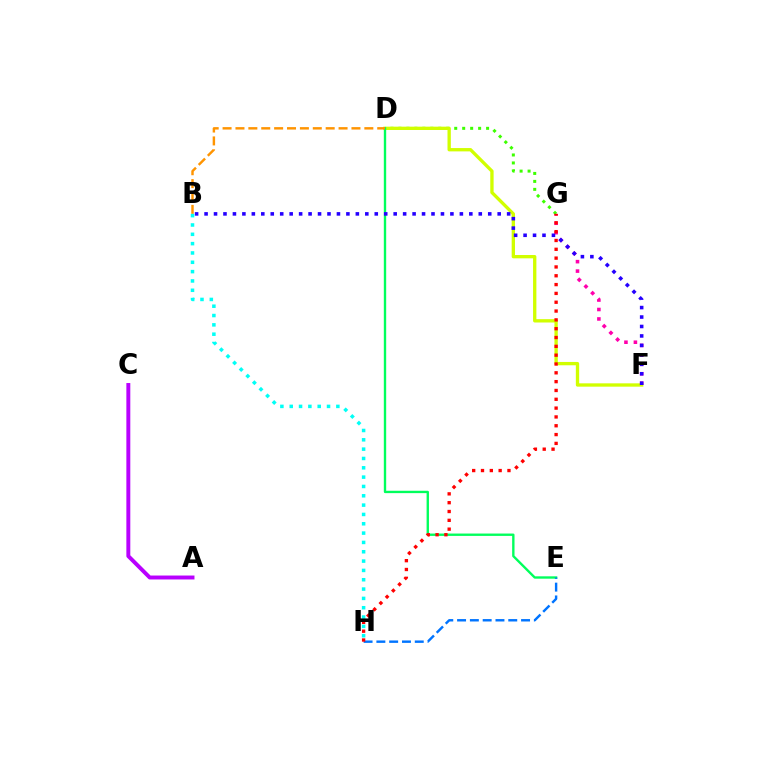{('D', 'G'): [{'color': '#3dff00', 'line_style': 'dotted', 'thickness': 2.17}], ('D', 'F'): [{'color': '#d1ff00', 'line_style': 'solid', 'thickness': 2.4}], ('D', 'E'): [{'color': '#00ff5c', 'line_style': 'solid', 'thickness': 1.7}], ('E', 'H'): [{'color': '#0074ff', 'line_style': 'dashed', 'thickness': 1.74}], ('F', 'G'): [{'color': '#ff00ac', 'line_style': 'dotted', 'thickness': 2.57}], ('A', 'C'): [{'color': '#b900ff', 'line_style': 'solid', 'thickness': 2.83}], ('B', 'F'): [{'color': '#2500ff', 'line_style': 'dotted', 'thickness': 2.57}], ('B', 'D'): [{'color': '#ff9400', 'line_style': 'dashed', 'thickness': 1.75}], ('G', 'H'): [{'color': '#ff0000', 'line_style': 'dotted', 'thickness': 2.4}], ('B', 'H'): [{'color': '#00fff6', 'line_style': 'dotted', 'thickness': 2.53}]}